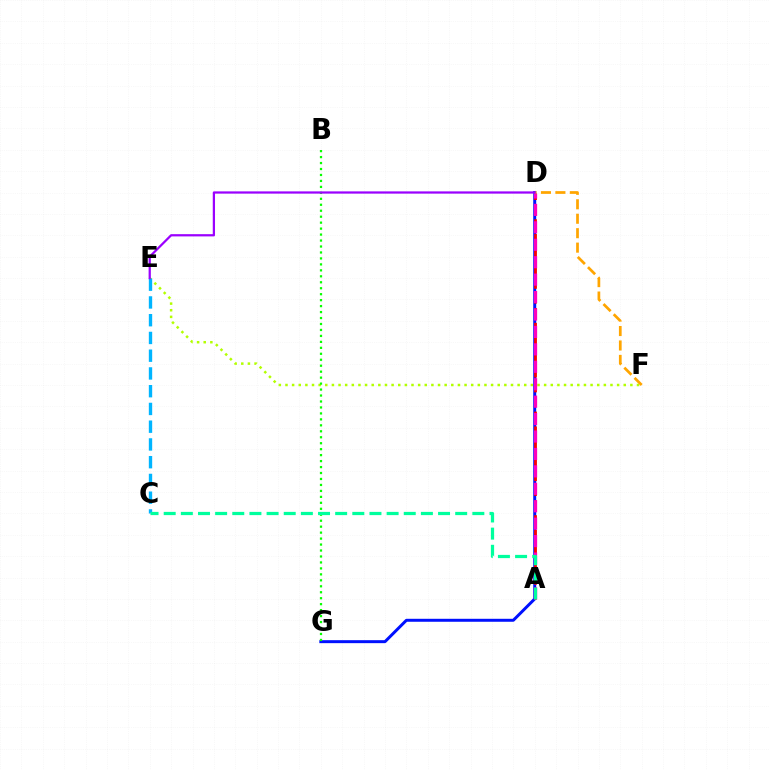{('E', 'F'): [{'color': '#b3ff00', 'line_style': 'dotted', 'thickness': 1.8}], ('C', 'E'): [{'color': '#00b5ff', 'line_style': 'dashed', 'thickness': 2.41}], ('D', 'G'): [{'color': '#0010ff', 'line_style': 'solid', 'thickness': 2.14}], ('A', 'D'): [{'color': '#ff0000', 'line_style': 'dashed', 'thickness': 2.01}, {'color': '#ff00bd', 'line_style': 'dashed', 'thickness': 2.37}], ('B', 'G'): [{'color': '#08ff00', 'line_style': 'dotted', 'thickness': 1.62}], ('A', 'C'): [{'color': '#00ff9d', 'line_style': 'dashed', 'thickness': 2.33}], ('D', 'F'): [{'color': '#ffa500', 'line_style': 'dashed', 'thickness': 1.96}], ('D', 'E'): [{'color': '#9b00ff', 'line_style': 'solid', 'thickness': 1.62}]}